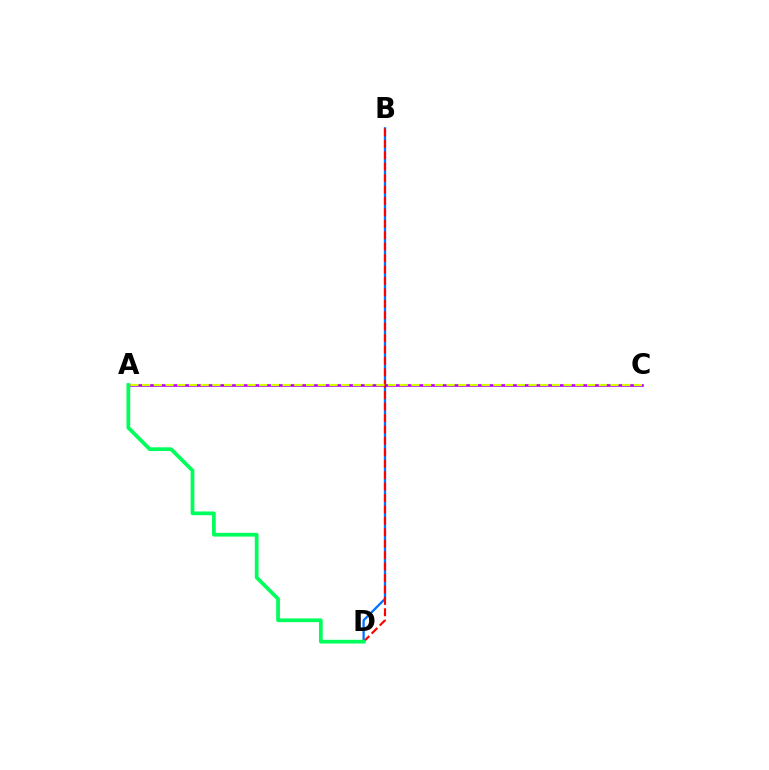{('A', 'C'): [{'color': '#b900ff', 'line_style': 'solid', 'thickness': 1.91}, {'color': '#d1ff00', 'line_style': 'dashed', 'thickness': 1.59}], ('B', 'D'): [{'color': '#0074ff', 'line_style': 'solid', 'thickness': 1.65}, {'color': '#ff0000', 'line_style': 'dashed', 'thickness': 1.55}], ('A', 'D'): [{'color': '#00ff5c', 'line_style': 'solid', 'thickness': 2.69}]}